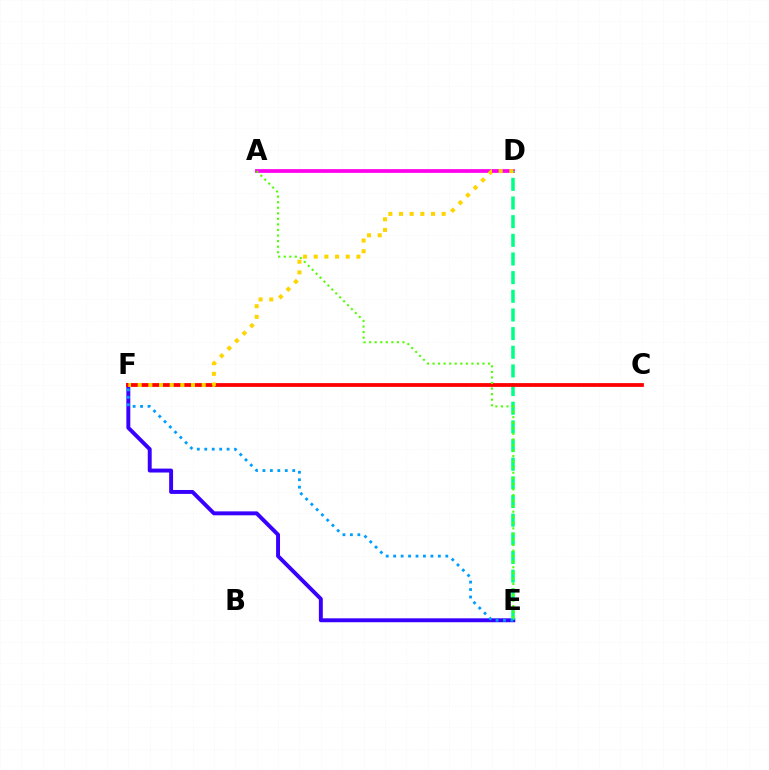{('E', 'F'): [{'color': '#3700ff', 'line_style': 'solid', 'thickness': 2.82}, {'color': '#009eff', 'line_style': 'dotted', 'thickness': 2.02}], ('A', 'D'): [{'color': '#ff00ed', 'line_style': 'solid', 'thickness': 2.69}], ('D', 'E'): [{'color': '#00ff86', 'line_style': 'dashed', 'thickness': 2.53}], ('C', 'F'): [{'color': '#ff0000', 'line_style': 'solid', 'thickness': 2.72}], ('A', 'E'): [{'color': '#4fff00', 'line_style': 'dotted', 'thickness': 1.51}], ('D', 'F'): [{'color': '#ffd500', 'line_style': 'dotted', 'thickness': 2.9}]}